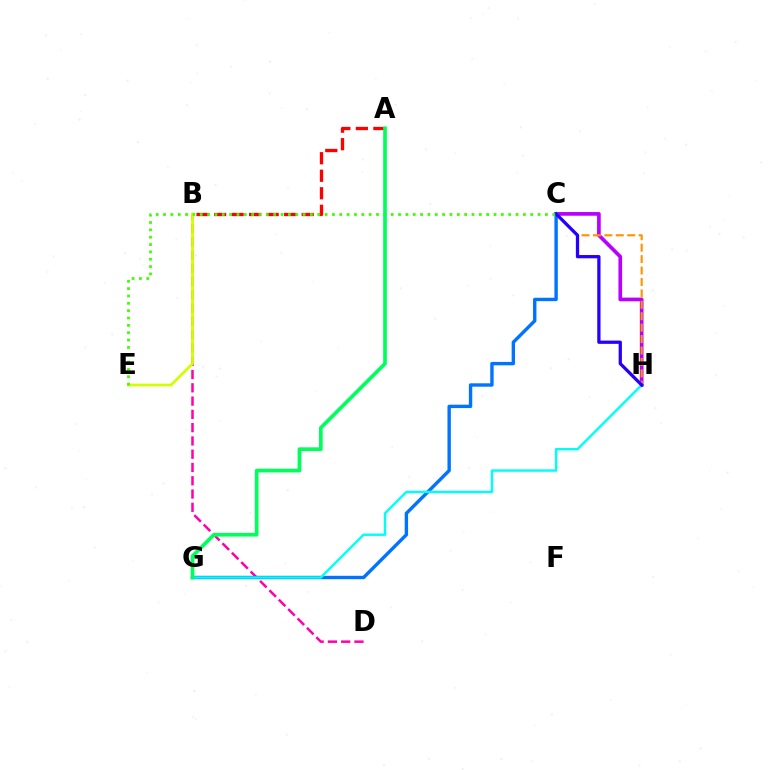{('C', 'H'): [{'color': '#b900ff', 'line_style': 'solid', 'thickness': 2.65}, {'color': '#ff9400', 'line_style': 'dashed', 'thickness': 1.55}, {'color': '#2500ff', 'line_style': 'solid', 'thickness': 2.35}], ('A', 'B'): [{'color': '#ff0000', 'line_style': 'dashed', 'thickness': 2.38}], ('B', 'D'): [{'color': '#ff00ac', 'line_style': 'dashed', 'thickness': 1.8}], ('C', 'G'): [{'color': '#0074ff', 'line_style': 'solid', 'thickness': 2.44}], ('G', 'H'): [{'color': '#00fff6', 'line_style': 'solid', 'thickness': 1.74}], ('B', 'E'): [{'color': '#d1ff00', 'line_style': 'solid', 'thickness': 1.99}], ('C', 'E'): [{'color': '#3dff00', 'line_style': 'dotted', 'thickness': 2.0}], ('A', 'G'): [{'color': '#00ff5c', 'line_style': 'solid', 'thickness': 2.66}]}